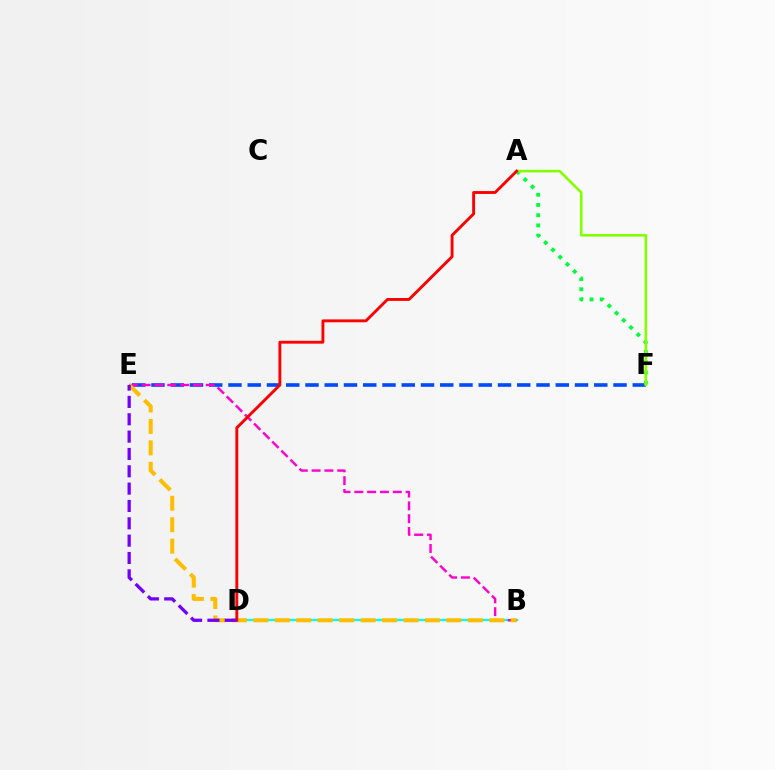{('E', 'F'): [{'color': '#004bff', 'line_style': 'dashed', 'thickness': 2.62}], ('B', 'D'): [{'color': '#00fff6', 'line_style': 'solid', 'thickness': 1.67}], ('B', 'E'): [{'color': '#ff00cf', 'line_style': 'dashed', 'thickness': 1.74}, {'color': '#ffbd00', 'line_style': 'dashed', 'thickness': 2.91}], ('A', 'F'): [{'color': '#00ff39', 'line_style': 'dotted', 'thickness': 2.78}, {'color': '#84ff00', 'line_style': 'solid', 'thickness': 1.87}], ('A', 'D'): [{'color': '#ff0000', 'line_style': 'solid', 'thickness': 2.07}], ('D', 'E'): [{'color': '#7200ff', 'line_style': 'dashed', 'thickness': 2.36}]}